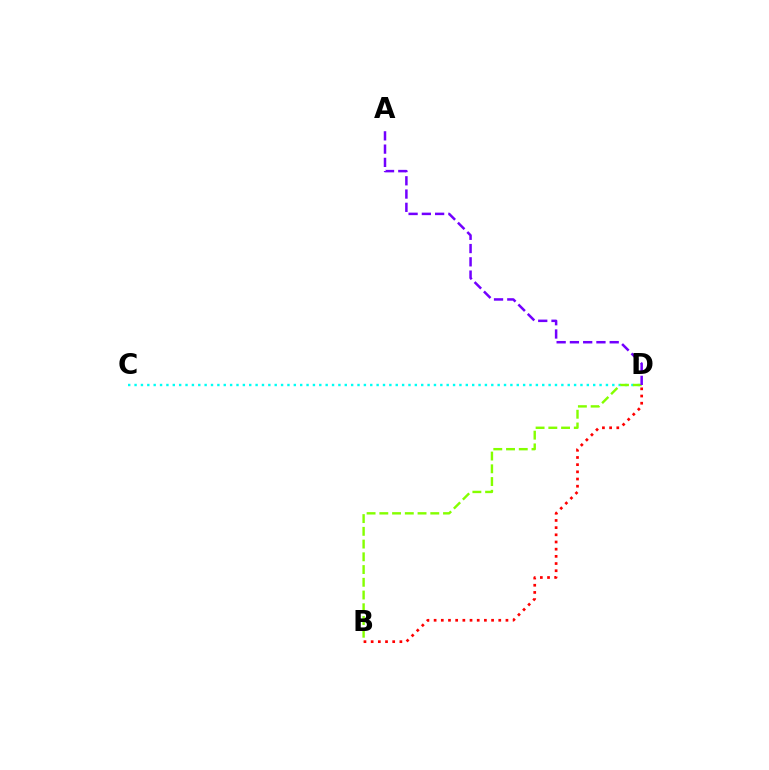{('C', 'D'): [{'color': '#00fff6', 'line_style': 'dotted', 'thickness': 1.73}], ('B', 'D'): [{'color': '#84ff00', 'line_style': 'dashed', 'thickness': 1.73}, {'color': '#ff0000', 'line_style': 'dotted', 'thickness': 1.95}], ('A', 'D'): [{'color': '#7200ff', 'line_style': 'dashed', 'thickness': 1.8}]}